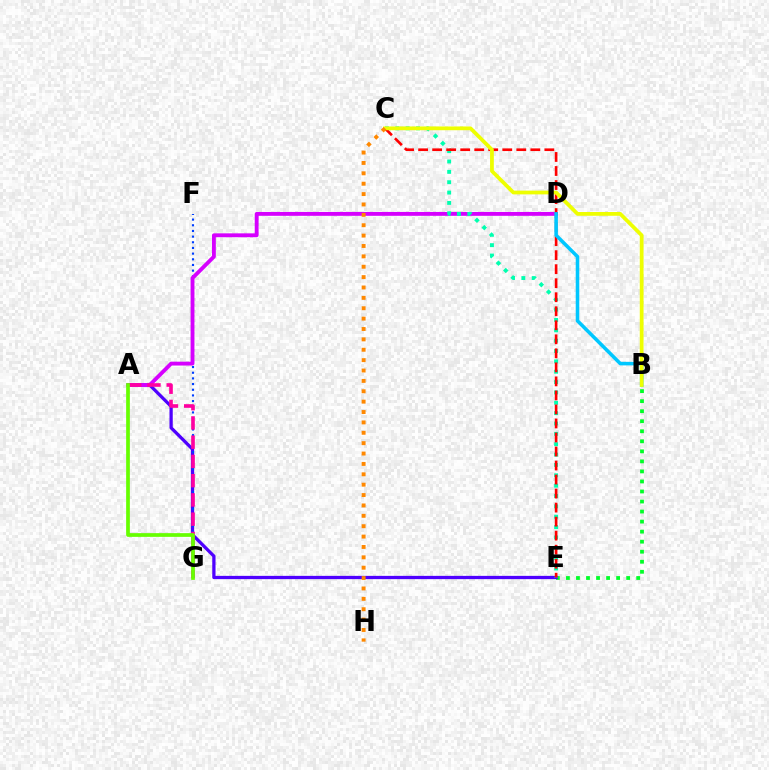{('B', 'E'): [{'color': '#00ff27', 'line_style': 'dotted', 'thickness': 2.73}], ('A', 'E'): [{'color': '#4f00ff', 'line_style': 'solid', 'thickness': 2.35}], ('F', 'G'): [{'color': '#003fff', 'line_style': 'dotted', 'thickness': 1.54}], ('A', 'D'): [{'color': '#d600ff', 'line_style': 'solid', 'thickness': 2.78}], ('A', 'G'): [{'color': '#ff00a0', 'line_style': 'dashed', 'thickness': 2.61}, {'color': '#66ff00', 'line_style': 'solid', 'thickness': 2.67}], ('C', 'E'): [{'color': '#00ffaf', 'line_style': 'dotted', 'thickness': 2.81}, {'color': '#ff0000', 'line_style': 'dashed', 'thickness': 1.91}], ('B', 'D'): [{'color': '#00c7ff', 'line_style': 'solid', 'thickness': 2.56}], ('B', 'C'): [{'color': '#eeff00', 'line_style': 'solid', 'thickness': 2.71}], ('C', 'H'): [{'color': '#ff8800', 'line_style': 'dotted', 'thickness': 2.82}]}